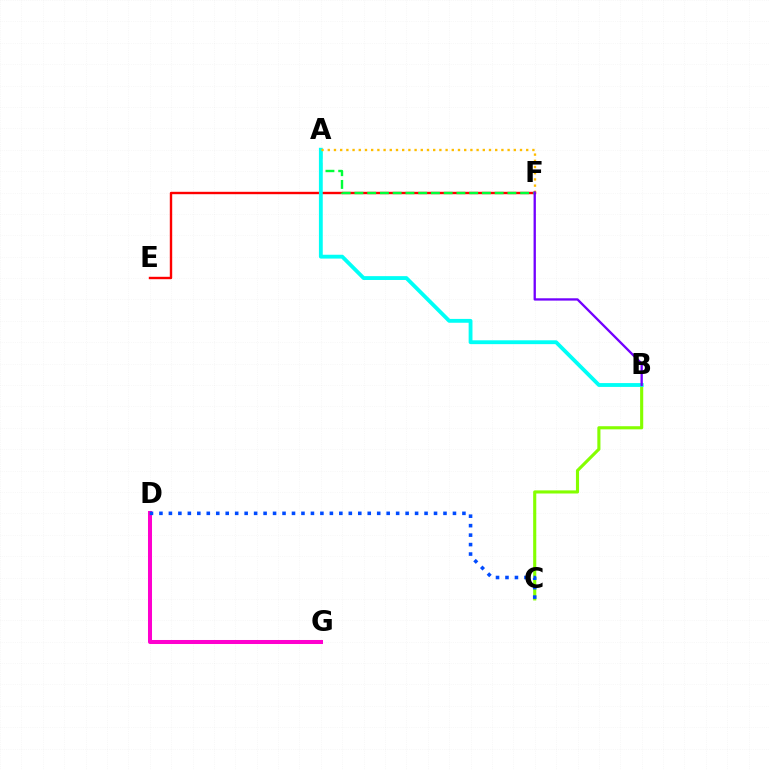{('E', 'F'): [{'color': '#ff0000', 'line_style': 'solid', 'thickness': 1.72}], ('D', 'G'): [{'color': '#ff00cf', 'line_style': 'solid', 'thickness': 2.9}], ('B', 'C'): [{'color': '#84ff00', 'line_style': 'solid', 'thickness': 2.24}], ('A', 'F'): [{'color': '#00ff39', 'line_style': 'dashed', 'thickness': 1.73}, {'color': '#ffbd00', 'line_style': 'dotted', 'thickness': 1.68}], ('A', 'B'): [{'color': '#00fff6', 'line_style': 'solid', 'thickness': 2.76}], ('B', 'F'): [{'color': '#7200ff', 'line_style': 'solid', 'thickness': 1.67}], ('C', 'D'): [{'color': '#004bff', 'line_style': 'dotted', 'thickness': 2.57}]}